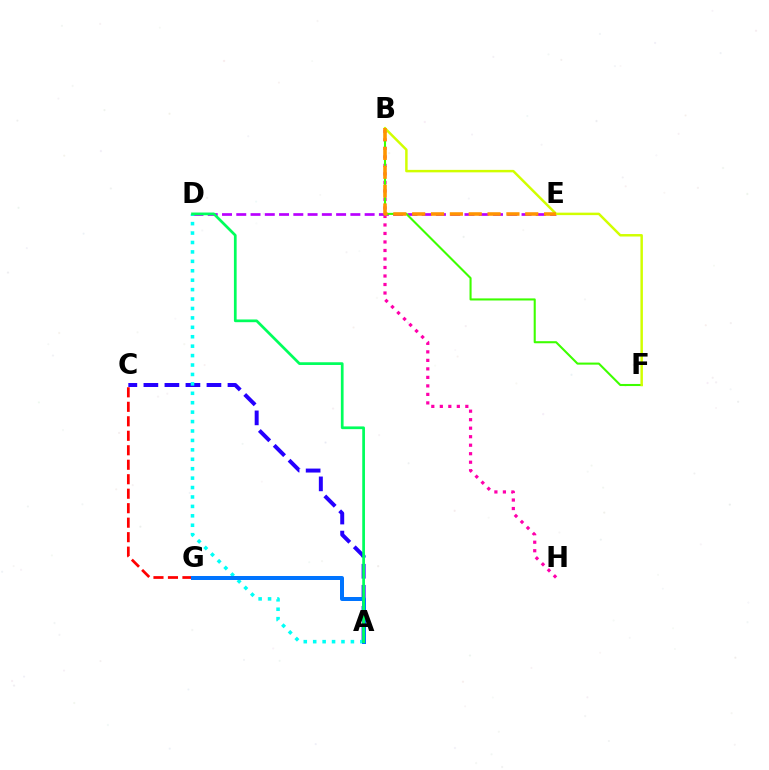{('B', 'H'): [{'color': '#ff00ac', 'line_style': 'dotted', 'thickness': 2.31}], ('C', 'G'): [{'color': '#ff0000', 'line_style': 'dashed', 'thickness': 1.97}], ('D', 'E'): [{'color': '#b900ff', 'line_style': 'dashed', 'thickness': 1.94}], ('B', 'F'): [{'color': '#3dff00', 'line_style': 'solid', 'thickness': 1.5}, {'color': '#d1ff00', 'line_style': 'solid', 'thickness': 1.78}], ('A', 'C'): [{'color': '#2500ff', 'line_style': 'dashed', 'thickness': 2.86}], ('A', 'D'): [{'color': '#00fff6', 'line_style': 'dotted', 'thickness': 2.56}, {'color': '#00ff5c', 'line_style': 'solid', 'thickness': 1.96}], ('A', 'G'): [{'color': '#0074ff', 'line_style': 'solid', 'thickness': 2.88}], ('B', 'E'): [{'color': '#ff9400', 'line_style': 'dashed', 'thickness': 2.56}]}